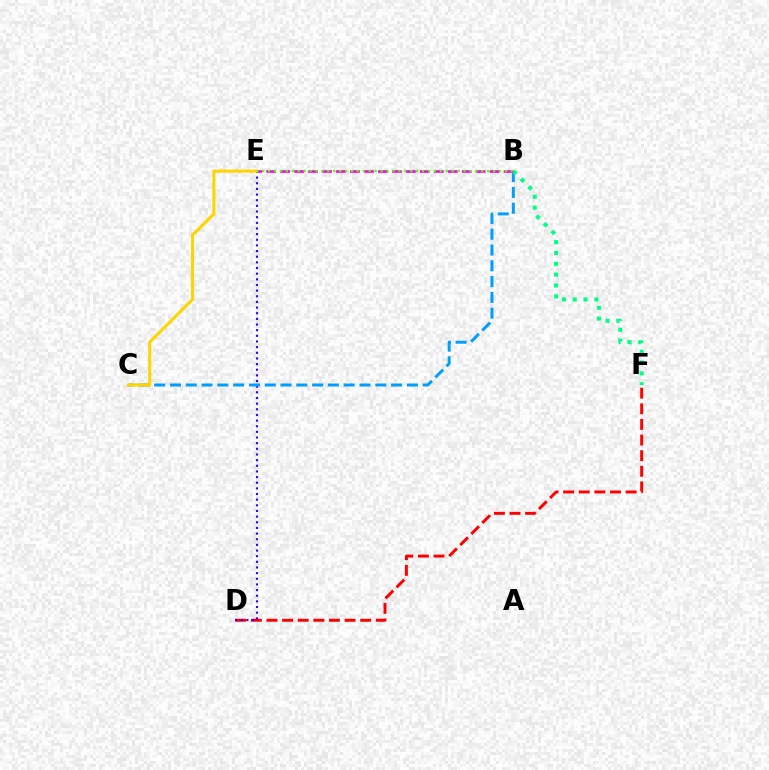{('D', 'F'): [{'color': '#ff0000', 'line_style': 'dashed', 'thickness': 2.12}], ('D', 'E'): [{'color': '#3700ff', 'line_style': 'dotted', 'thickness': 1.54}], ('B', 'C'): [{'color': '#009eff', 'line_style': 'dashed', 'thickness': 2.15}], ('B', 'F'): [{'color': '#00ff86', 'line_style': 'dotted', 'thickness': 2.94}], ('B', 'E'): [{'color': '#ff00ed', 'line_style': 'dashed', 'thickness': 1.9}, {'color': '#4fff00', 'line_style': 'dotted', 'thickness': 1.61}], ('C', 'E'): [{'color': '#ffd500', 'line_style': 'solid', 'thickness': 2.2}]}